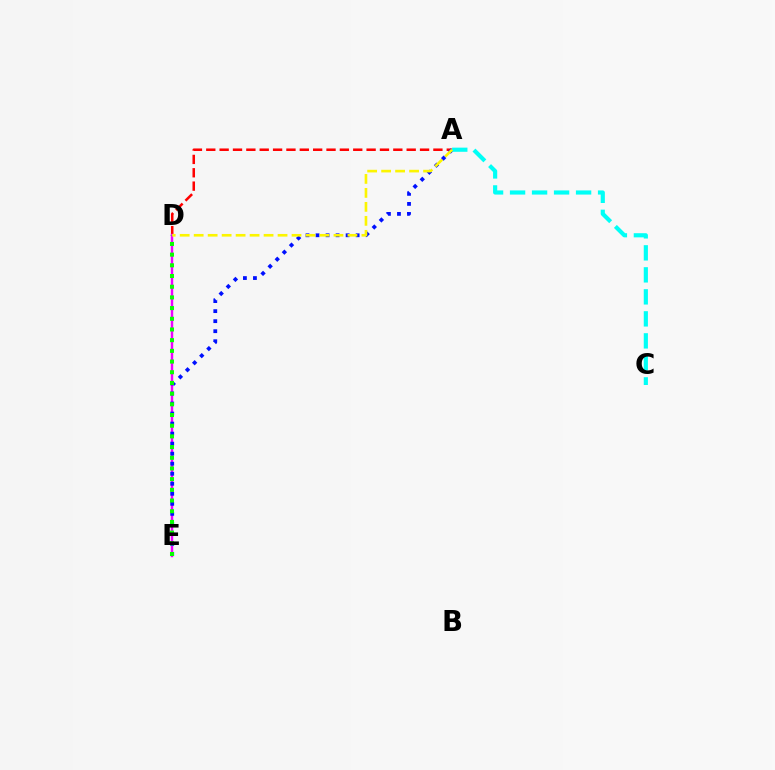{('A', 'D'): [{'color': '#ff0000', 'line_style': 'dashed', 'thickness': 1.82}, {'color': '#fcf500', 'line_style': 'dashed', 'thickness': 1.9}], ('D', 'E'): [{'color': '#ee00ff', 'line_style': 'solid', 'thickness': 1.75}, {'color': '#08ff00', 'line_style': 'dotted', 'thickness': 2.9}], ('A', 'E'): [{'color': '#0010ff', 'line_style': 'dotted', 'thickness': 2.72}], ('A', 'C'): [{'color': '#00fff6', 'line_style': 'dashed', 'thickness': 2.99}]}